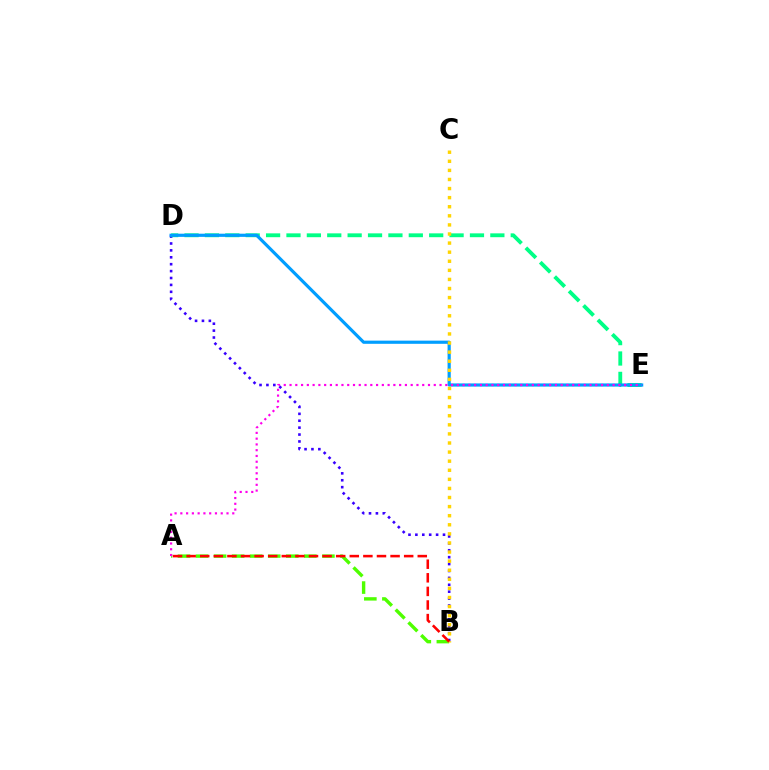{('B', 'D'): [{'color': '#3700ff', 'line_style': 'dotted', 'thickness': 1.88}], ('D', 'E'): [{'color': '#00ff86', 'line_style': 'dashed', 'thickness': 2.77}, {'color': '#009eff', 'line_style': 'solid', 'thickness': 2.29}], ('A', 'B'): [{'color': '#4fff00', 'line_style': 'dashed', 'thickness': 2.45}, {'color': '#ff0000', 'line_style': 'dashed', 'thickness': 1.85}], ('B', 'C'): [{'color': '#ffd500', 'line_style': 'dotted', 'thickness': 2.47}], ('A', 'E'): [{'color': '#ff00ed', 'line_style': 'dotted', 'thickness': 1.57}]}